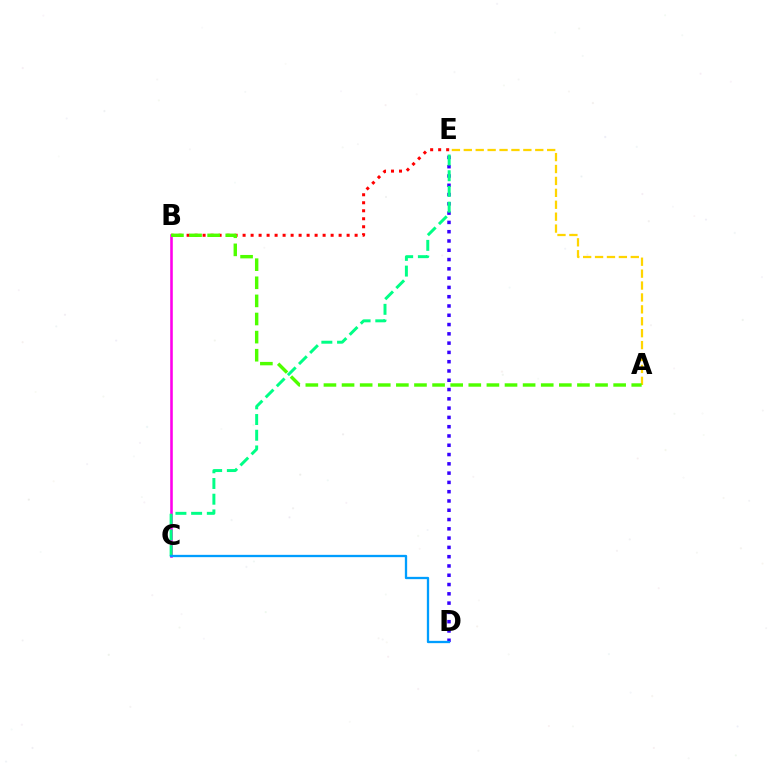{('B', 'E'): [{'color': '#ff0000', 'line_style': 'dotted', 'thickness': 2.17}], ('B', 'C'): [{'color': '#ff00ed', 'line_style': 'solid', 'thickness': 1.86}], ('A', 'E'): [{'color': '#ffd500', 'line_style': 'dashed', 'thickness': 1.62}], ('D', 'E'): [{'color': '#3700ff', 'line_style': 'dotted', 'thickness': 2.52}], ('A', 'B'): [{'color': '#4fff00', 'line_style': 'dashed', 'thickness': 2.46}], ('C', 'E'): [{'color': '#00ff86', 'line_style': 'dashed', 'thickness': 2.13}], ('C', 'D'): [{'color': '#009eff', 'line_style': 'solid', 'thickness': 1.66}]}